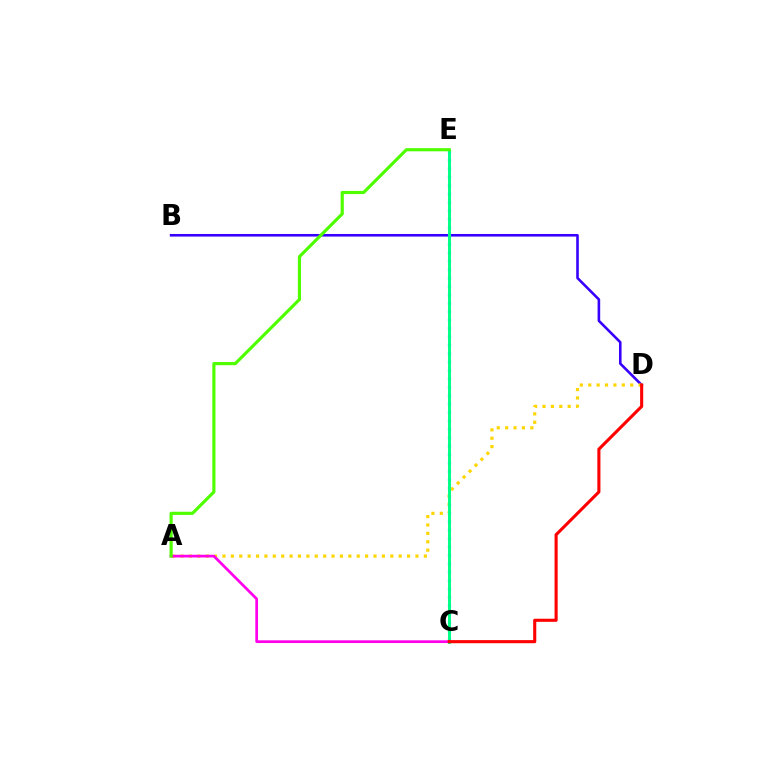{('B', 'D'): [{'color': '#3700ff', 'line_style': 'solid', 'thickness': 1.86}], ('C', 'E'): [{'color': '#009eff', 'line_style': 'dotted', 'thickness': 2.28}, {'color': '#00ff86', 'line_style': 'solid', 'thickness': 2.12}], ('A', 'D'): [{'color': '#ffd500', 'line_style': 'dotted', 'thickness': 2.28}], ('A', 'C'): [{'color': '#ff00ed', 'line_style': 'solid', 'thickness': 1.96}], ('A', 'E'): [{'color': '#4fff00', 'line_style': 'solid', 'thickness': 2.27}], ('C', 'D'): [{'color': '#ff0000', 'line_style': 'solid', 'thickness': 2.23}]}